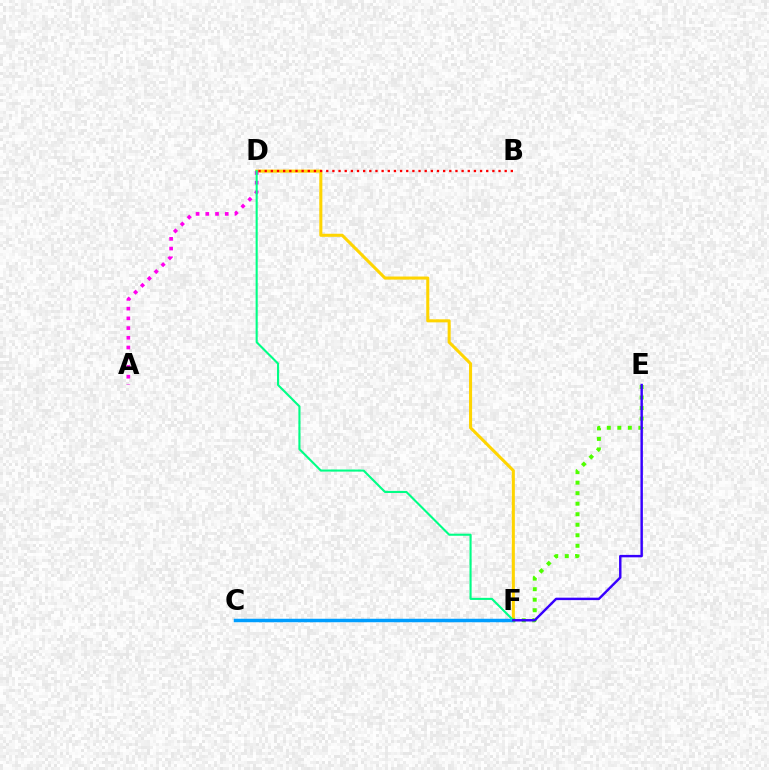{('D', 'F'): [{'color': '#ffd500', 'line_style': 'solid', 'thickness': 2.2}, {'color': '#00ff86', 'line_style': 'solid', 'thickness': 1.51}], ('C', 'F'): [{'color': '#009eff', 'line_style': 'solid', 'thickness': 2.51}], ('A', 'D'): [{'color': '#ff00ed', 'line_style': 'dotted', 'thickness': 2.64}], ('B', 'D'): [{'color': '#ff0000', 'line_style': 'dotted', 'thickness': 1.67}], ('E', 'F'): [{'color': '#4fff00', 'line_style': 'dotted', 'thickness': 2.86}, {'color': '#3700ff', 'line_style': 'solid', 'thickness': 1.75}]}